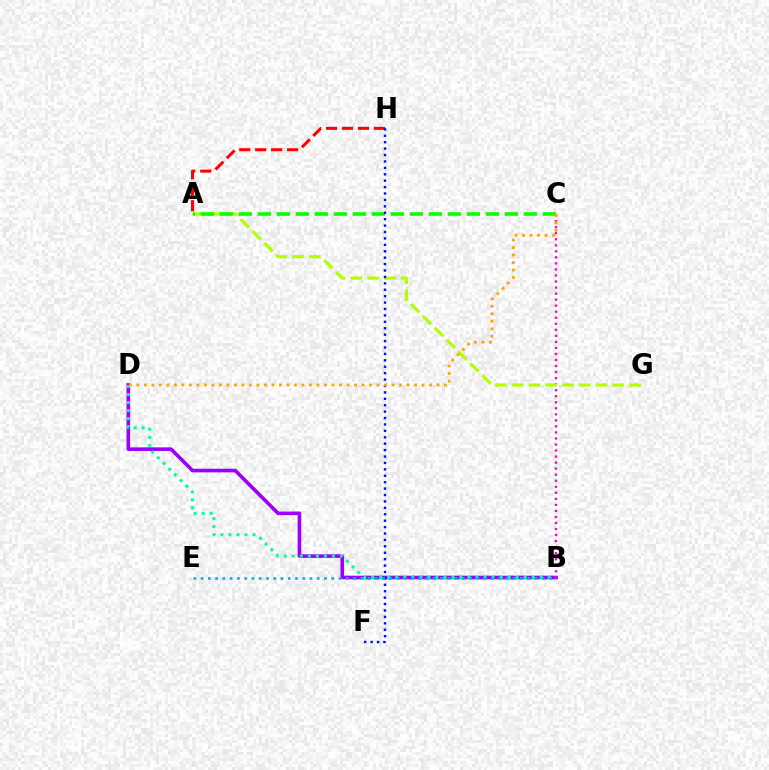{('B', 'D'): [{'color': '#9b00ff', 'line_style': 'solid', 'thickness': 2.6}, {'color': '#00ff9d', 'line_style': 'dotted', 'thickness': 2.18}], ('B', 'C'): [{'color': '#ff00bd', 'line_style': 'dotted', 'thickness': 1.64}], ('A', 'G'): [{'color': '#b3ff00', 'line_style': 'dashed', 'thickness': 2.28}], ('A', 'C'): [{'color': '#08ff00', 'line_style': 'dashed', 'thickness': 2.58}], ('A', 'H'): [{'color': '#ff0000', 'line_style': 'dashed', 'thickness': 2.17}], ('F', 'H'): [{'color': '#0010ff', 'line_style': 'dotted', 'thickness': 1.74}], ('B', 'E'): [{'color': '#00b5ff', 'line_style': 'dotted', 'thickness': 1.97}], ('C', 'D'): [{'color': '#ffa500', 'line_style': 'dotted', 'thickness': 2.04}]}